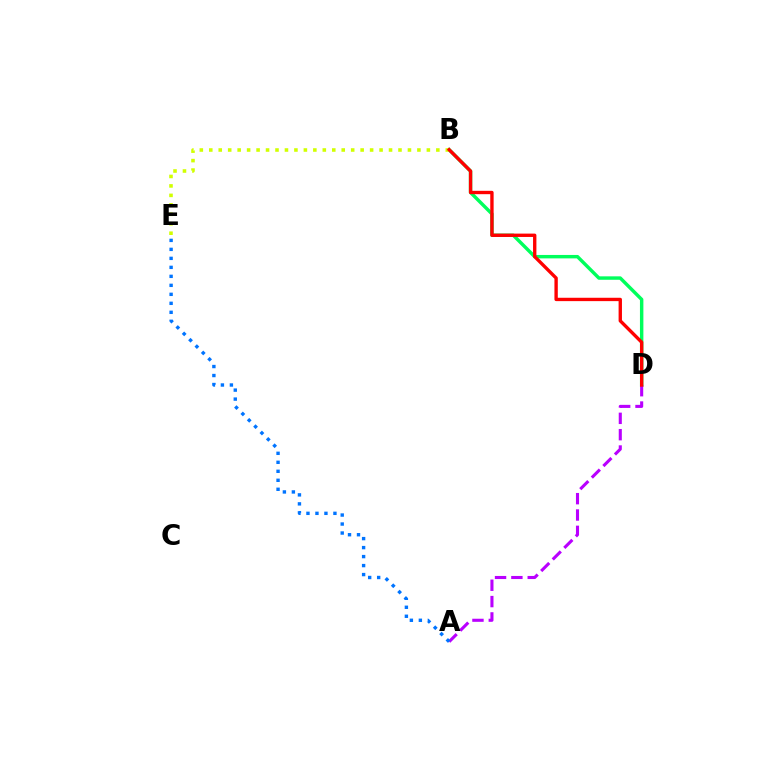{('B', 'D'): [{'color': '#00ff5c', 'line_style': 'solid', 'thickness': 2.47}, {'color': '#ff0000', 'line_style': 'solid', 'thickness': 2.42}], ('A', 'D'): [{'color': '#b900ff', 'line_style': 'dashed', 'thickness': 2.22}], ('A', 'E'): [{'color': '#0074ff', 'line_style': 'dotted', 'thickness': 2.44}], ('B', 'E'): [{'color': '#d1ff00', 'line_style': 'dotted', 'thickness': 2.57}]}